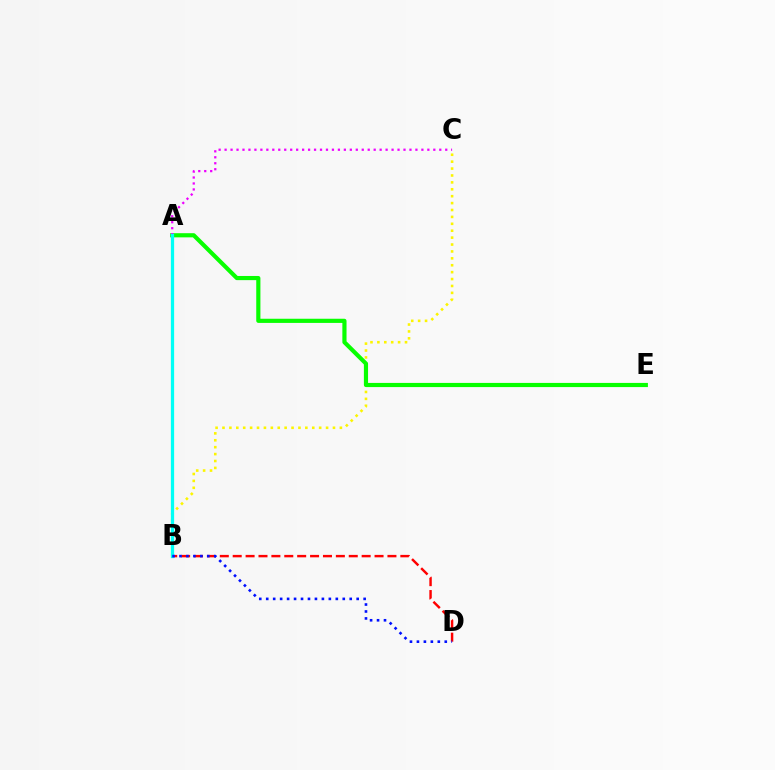{('B', 'C'): [{'color': '#fcf500', 'line_style': 'dotted', 'thickness': 1.88}], ('B', 'D'): [{'color': '#ff0000', 'line_style': 'dashed', 'thickness': 1.75}, {'color': '#0010ff', 'line_style': 'dotted', 'thickness': 1.89}], ('A', 'E'): [{'color': '#08ff00', 'line_style': 'solid', 'thickness': 3.0}], ('A', 'C'): [{'color': '#ee00ff', 'line_style': 'dotted', 'thickness': 1.62}], ('A', 'B'): [{'color': '#00fff6', 'line_style': 'solid', 'thickness': 2.35}]}